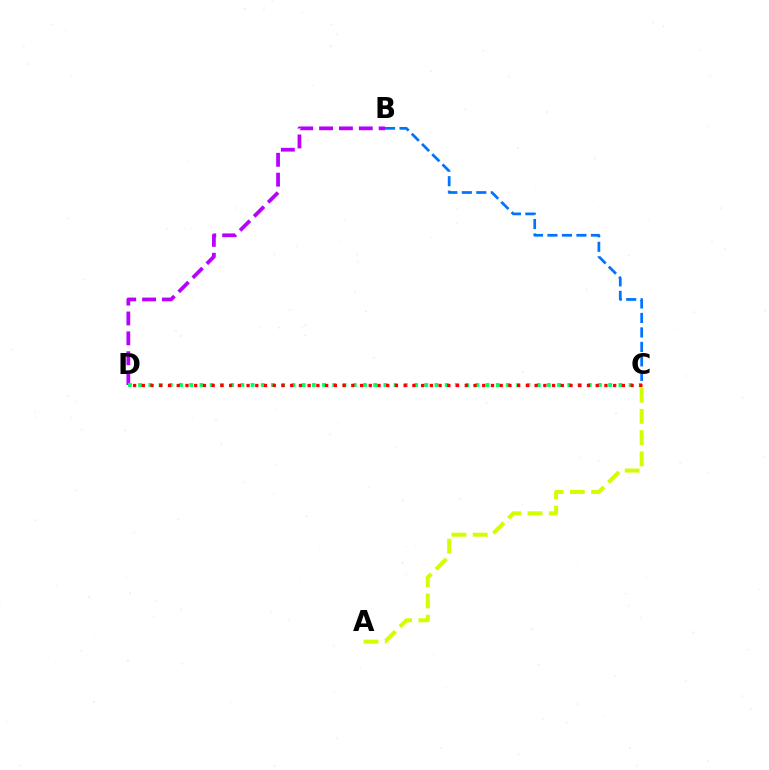{('B', 'D'): [{'color': '#b900ff', 'line_style': 'dashed', 'thickness': 2.7}], ('A', 'C'): [{'color': '#d1ff00', 'line_style': 'dashed', 'thickness': 2.88}], ('C', 'D'): [{'color': '#00ff5c', 'line_style': 'dotted', 'thickness': 2.78}, {'color': '#ff0000', 'line_style': 'dotted', 'thickness': 2.37}], ('B', 'C'): [{'color': '#0074ff', 'line_style': 'dashed', 'thickness': 1.97}]}